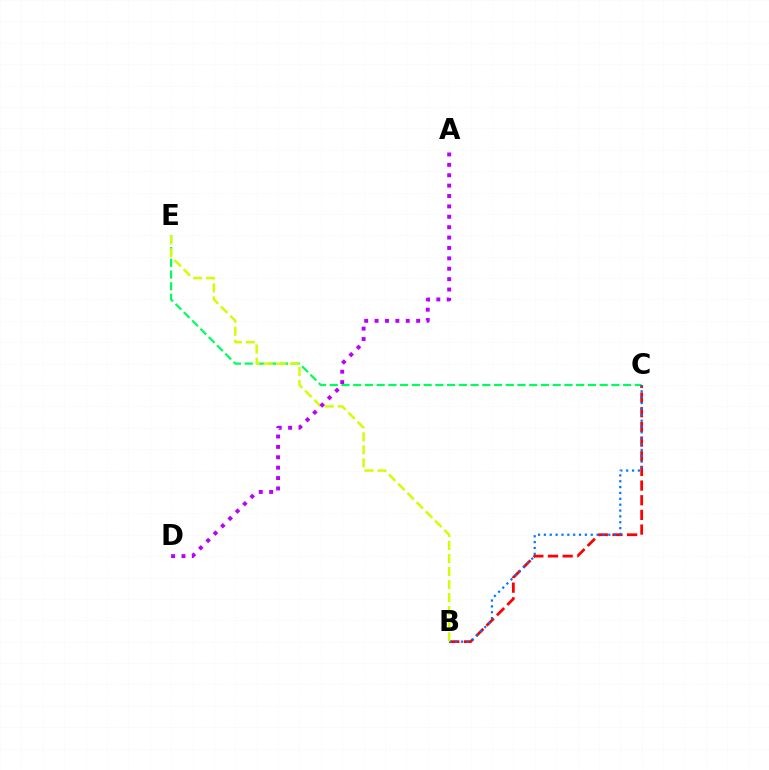{('C', 'E'): [{'color': '#00ff5c', 'line_style': 'dashed', 'thickness': 1.59}], ('B', 'C'): [{'color': '#ff0000', 'line_style': 'dashed', 'thickness': 1.99}, {'color': '#0074ff', 'line_style': 'dotted', 'thickness': 1.59}], ('B', 'E'): [{'color': '#d1ff00', 'line_style': 'dashed', 'thickness': 1.77}], ('A', 'D'): [{'color': '#b900ff', 'line_style': 'dotted', 'thickness': 2.82}]}